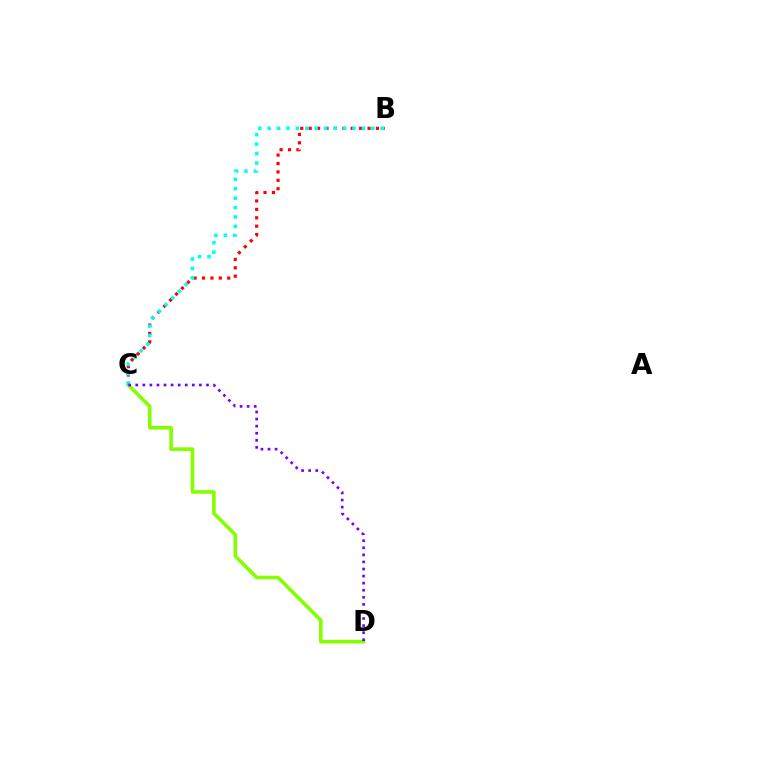{('C', 'D'): [{'color': '#84ff00', 'line_style': 'solid', 'thickness': 2.59}, {'color': '#7200ff', 'line_style': 'dotted', 'thickness': 1.92}], ('B', 'C'): [{'color': '#ff0000', 'line_style': 'dotted', 'thickness': 2.28}, {'color': '#00fff6', 'line_style': 'dotted', 'thickness': 2.56}]}